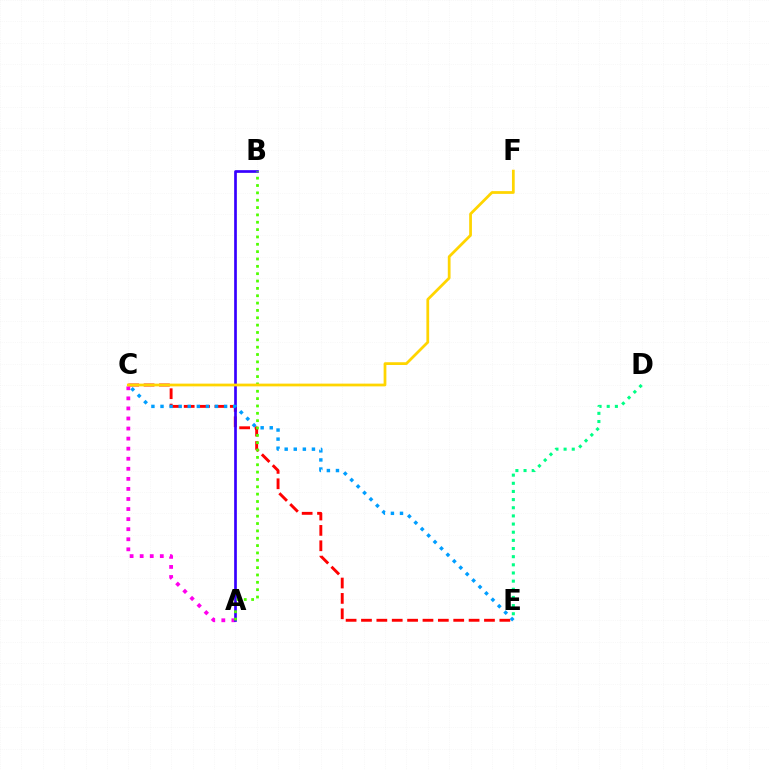{('C', 'E'): [{'color': '#ff0000', 'line_style': 'dashed', 'thickness': 2.09}, {'color': '#009eff', 'line_style': 'dotted', 'thickness': 2.47}], ('A', 'C'): [{'color': '#ff00ed', 'line_style': 'dotted', 'thickness': 2.73}], ('A', 'B'): [{'color': '#3700ff', 'line_style': 'solid', 'thickness': 1.94}, {'color': '#4fff00', 'line_style': 'dotted', 'thickness': 2.0}], ('D', 'E'): [{'color': '#00ff86', 'line_style': 'dotted', 'thickness': 2.21}], ('C', 'F'): [{'color': '#ffd500', 'line_style': 'solid', 'thickness': 1.99}]}